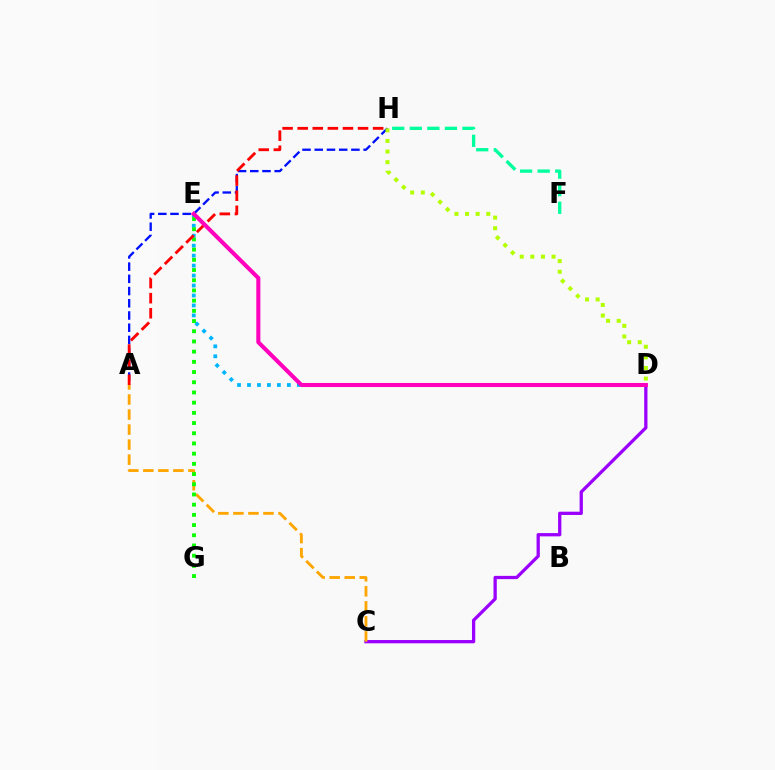{('C', 'D'): [{'color': '#9b00ff', 'line_style': 'solid', 'thickness': 2.36}], ('A', 'H'): [{'color': '#0010ff', 'line_style': 'dashed', 'thickness': 1.66}, {'color': '#ff0000', 'line_style': 'dashed', 'thickness': 2.05}], ('A', 'C'): [{'color': '#ffa500', 'line_style': 'dashed', 'thickness': 2.04}], ('D', 'E'): [{'color': '#00b5ff', 'line_style': 'dotted', 'thickness': 2.71}, {'color': '#ff00bd', 'line_style': 'solid', 'thickness': 2.93}], ('F', 'H'): [{'color': '#00ff9d', 'line_style': 'dashed', 'thickness': 2.39}], ('E', 'G'): [{'color': '#08ff00', 'line_style': 'dotted', 'thickness': 2.77}], ('D', 'H'): [{'color': '#b3ff00', 'line_style': 'dotted', 'thickness': 2.88}]}